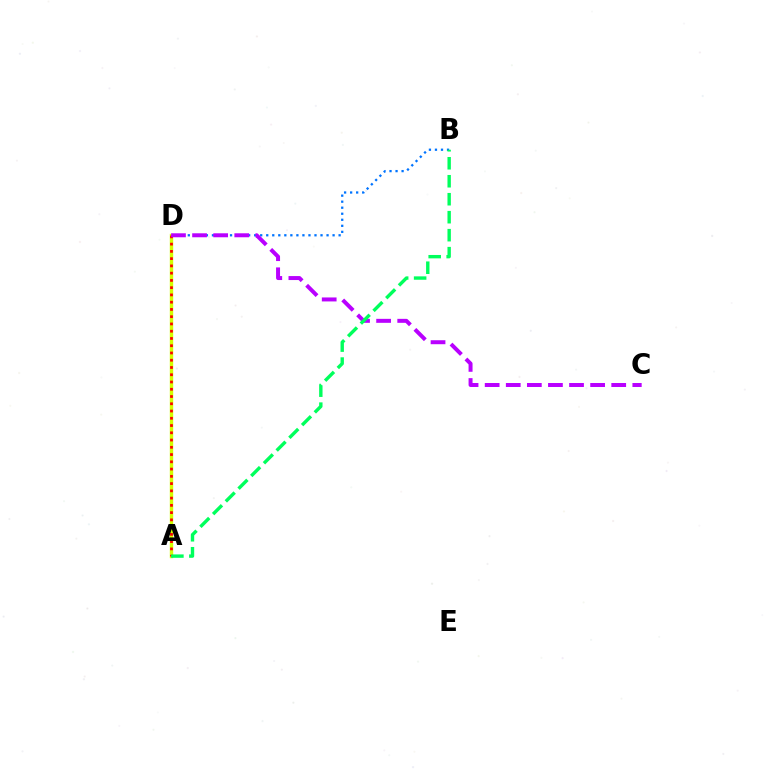{('B', 'D'): [{'color': '#0074ff', 'line_style': 'dotted', 'thickness': 1.64}], ('A', 'D'): [{'color': '#d1ff00', 'line_style': 'solid', 'thickness': 2.44}, {'color': '#ff0000', 'line_style': 'dotted', 'thickness': 1.97}], ('C', 'D'): [{'color': '#b900ff', 'line_style': 'dashed', 'thickness': 2.87}], ('A', 'B'): [{'color': '#00ff5c', 'line_style': 'dashed', 'thickness': 2.44}]}